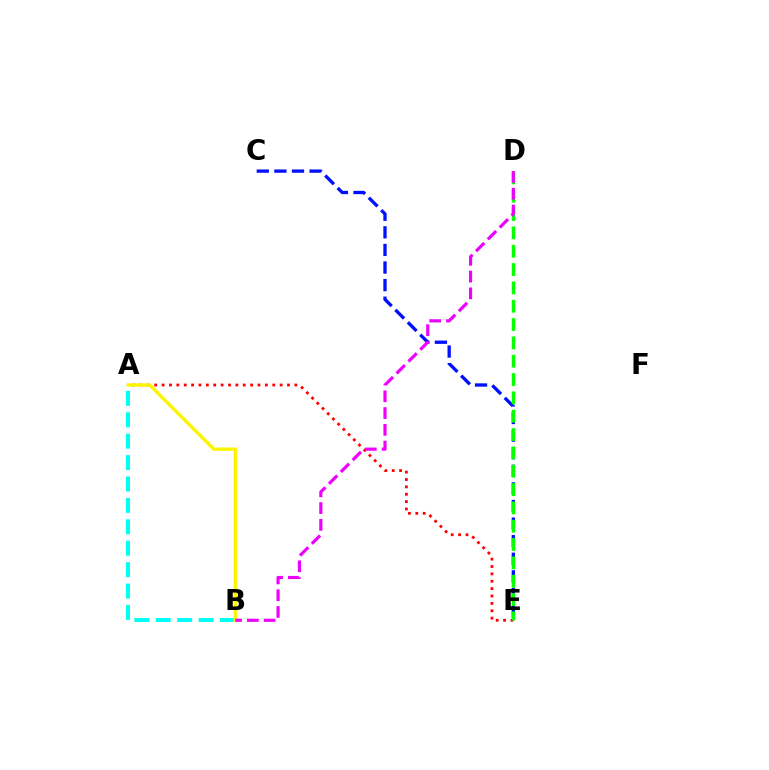{('C', 'E'): [{'color': '#0010ff', 'line_style': 'dashed', 'thickness': 2.39}], ('A', 'E'): [{'color': '#ff0000', 'line_style': 'dotted', 'thickness': 2.0}], ('A', 'B'): [{'color': '#00fff6', 'line_style': 'dashed', 'thickness': 2.91}, {'color': '#fcf500', 'line_style': 'solid', 'thickness': 2.45}], ('D', 'E'): [{'color': '#08ff00', 'line_style': 'dashed', 'thickness': 2.49}], ('B', 'D'): [{'color': '#ee00ff', 'line_style': 'dashed', 'thickness': 2.28}]}